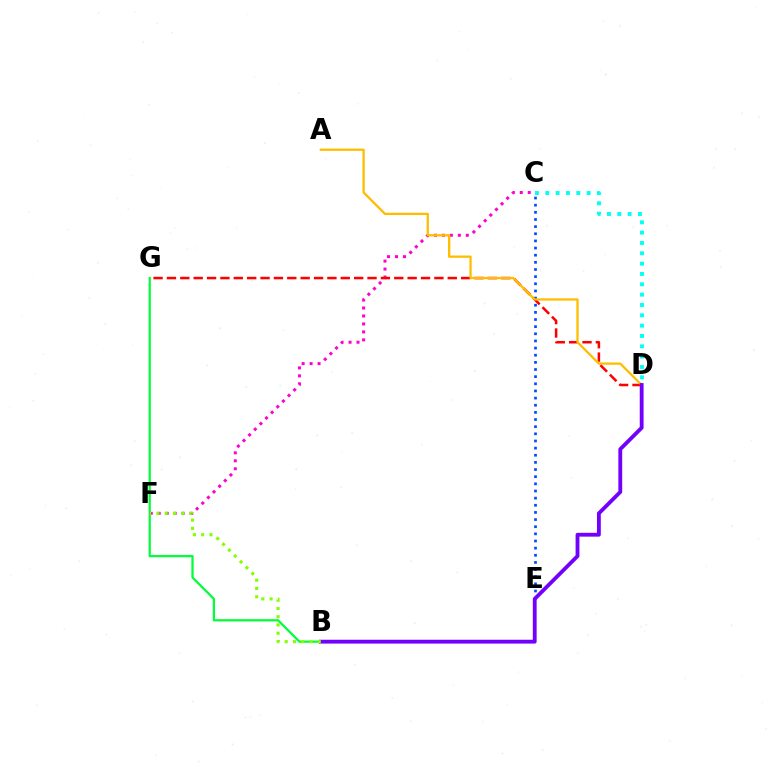{('B', 'G'): [{'color': '#00ff39', 'line_style': 'solid', 'thickness': 1.61}], ('C', 'F'): [{'color': '#ff00cf', 'line_style': 'dotted', 'thickness': 2.16}], ('D', 'G'): [{'color': '#ff0000', 'line_style': 'dashed', 'thickness': 1.82}], ('C', 'E'): [{'color': '#004bff', 'line_style': 'dotted', 'thickness': 1.94}], ('A', 'D'): [{'color': '#ffbd00', 'line_style': 'solid', 'thickness': 1.64}], ('B', 'D'): [{'color': '#7200ff', 'line_style': 'solid', 'thickness': 2.76}], ('C', 'D'): [{'color': '#00fff6', 'line_style': 'dotted', 'thickness': 2.81}], ('B', 'F'): [{'color': '#84ff00', 'line_style': 'dotted', 'thickness': 2.25}]}